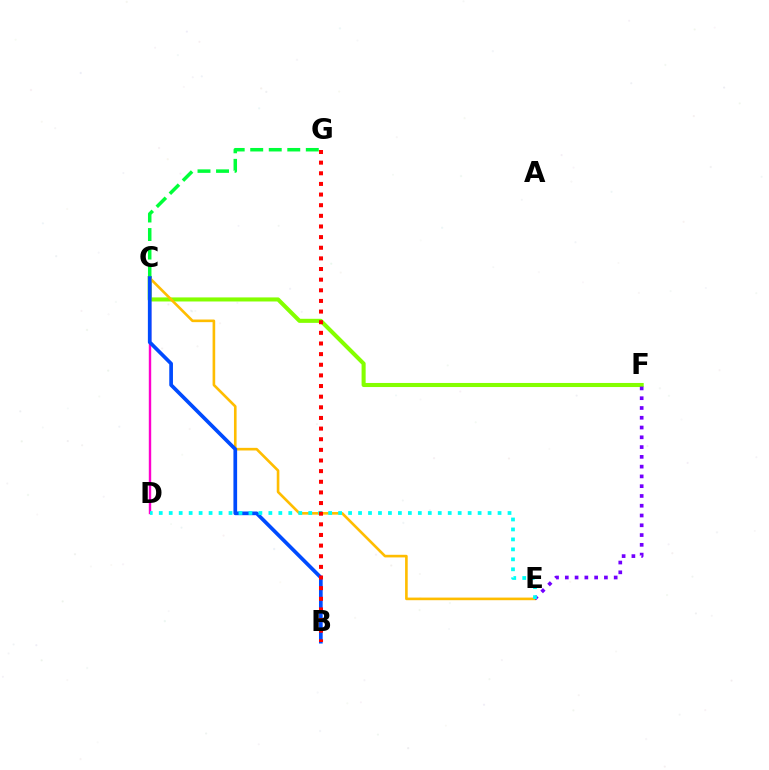{('C', 'F'): [{'color': '#84ff00', 'line_style': 'solid', 'thickness': 2.93}], ('C', 'D'): [{'color': '#ff00cf', 'line_style': 'solid', 'thickness': 1.74}], ('C', 'G'): [{'color': '#00ff39', 'line_style': 'dashed', 'thickness': 2.52}], ('C', 'E'): [{'color': '#ffbd00', 'line_style': 'solid', 'thickness': 1.89}], ('B', 'C'): [{'color': '#004bff', 'line_style': 'solid', 'thickness': 2.66}], ('E', 'F'): [{'color': '#7200ff', 'line_style': 'dotted', 'thickness': 2.66}], ('D', 'E'): [{'color': '#00fff6', 'line_style': 'dotted', 'thickness': 2.71}], ('B', 'G'): [{'color': '#ff0000', 'line_style': 'dotted', 'thickness': 2.89}]}